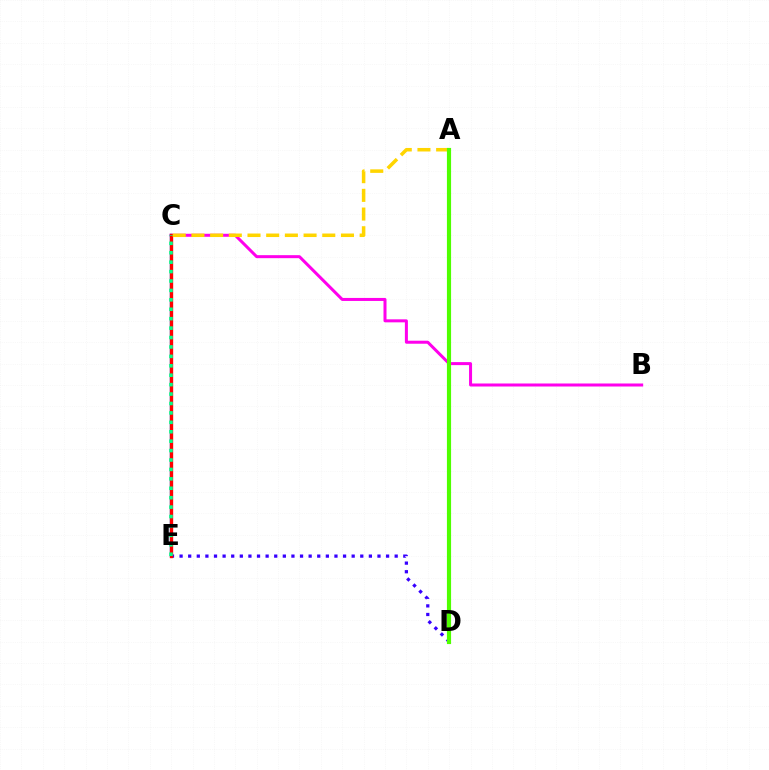{('B', 'C'): [{'color': '#ff00ed', 'line_style': 'solid', 'thickness': 2.17}], ('C', 'E'): [{'color': '#009eff', 'line_style': 'solid', 'thickness': 1.77}, {'color': '#ff0000', 'line_style': 'solid', 'thickness': 2.41}, {'color': '#00ff86', 'line_style': 'dotted', 'thickness': 2.56}], ('D', 'E'): [{'color': '#3700ff', 'line_style': 'dotted', 'thickness': 2.34}], ('A', 'C'): [{'color': '#ffd500', 'line_style': 'dashed', 'thickness': 2.54}], ('A', 'D'): [{'color': '#4fff00', 'line_style': 'solid', 'thickness': 2.99}]}